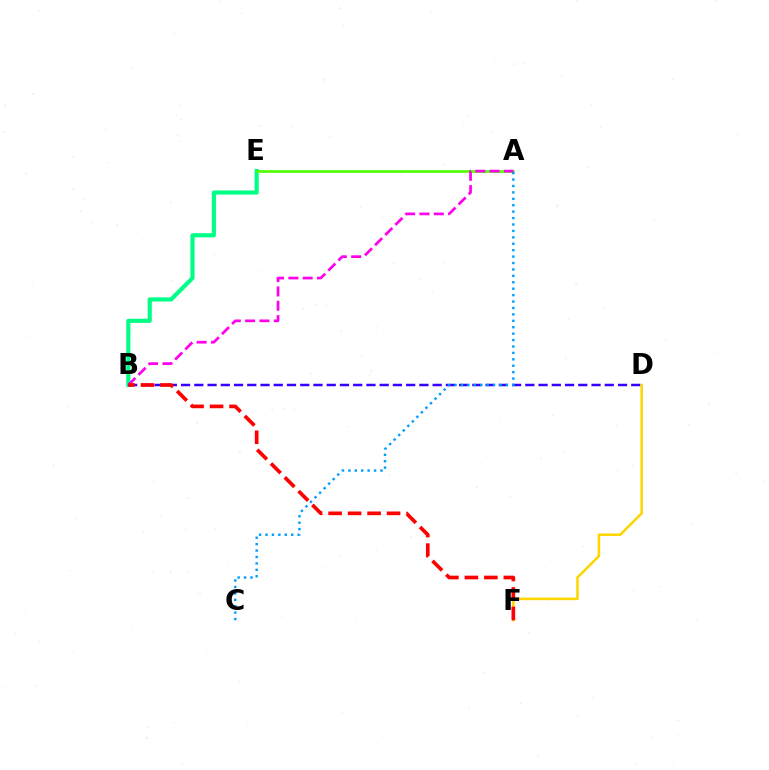{('B', 'E'): [{'color': '#00ff86', 'line_style': 'solid', 'thickness': 2.98}], ('A', 'E'): [{'color': '#4fff00', 'line_style': 'solid', 'thickness': 1.93}], ('B', 'D'): [{'color': '#3700ff', 'line_style': 'dashed', 'thickness': 1.8}], ('A', 'C'): [{'color': '#009eff', 'line_style': 'dotted', 'thickness': 1.74}], ('D', 'F'): [{'color': '#ffd500', 'line_style': 'solid', 'thickness': 1.82}], ('A', 'B'): [{'color': '#ff00ed', 'line_style': 'dashed', 'thickness': 1.95}], ('B', 'F'): [{'color': '#ff0000', 'line_style': 'dashed', 'thickness': 2.65}]}